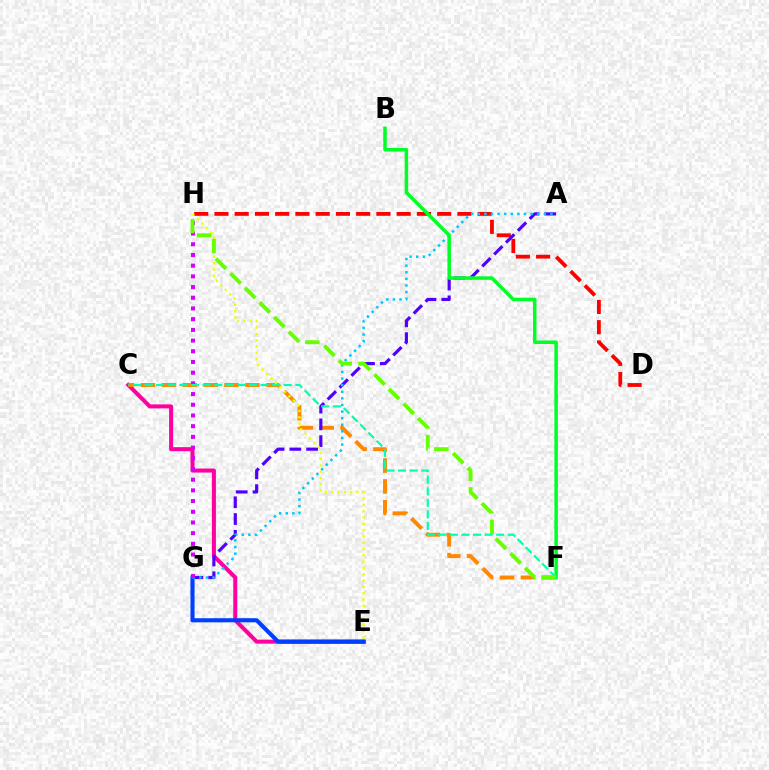{('D', 'H'): [{'color': '#ff0000', 'line_style': 'dashed', 'thickness': 2.75}], ('C', 'E'): [{'color': '#ff00a0', 'line_style': 'solid', 'thickness': 2.9}], ('E', 'G'): [{'color': '#003fff', 'line_style': 'solid', 'thickness': 2.96}], ('C', 'F'): [{'color': '#ff8800', 'line_style': 'dashed', 'thickness': 2.84}, {'color': '#00ffaf', 'line_style': 'dashed', 'thickness': 1.58}], ('A', 'G'): [{'color': '#4f00ff', 'line_style': 'dashed', 'thickness': 2.28}, {'color': '#00c7ff', 'line_style': 'dotted', 'thickness': 1.8}], ('B', 'F'): [{'color': '#00ff27', 'line_style': 'solid', 'thickness': 2.52}], ('G', 'H'): [{'color': '#d600ff', 'line_style': 'dotted', 'thickness': 2.91}], ('E', 'H'): [{'color': '#eeff00', 'line_style': 'dotted', 'thickness': 1.72}], ('F', 'H'): [{'color': '#66ff00', 'line_style': 'dashed', 'thickness': 2.8}]}